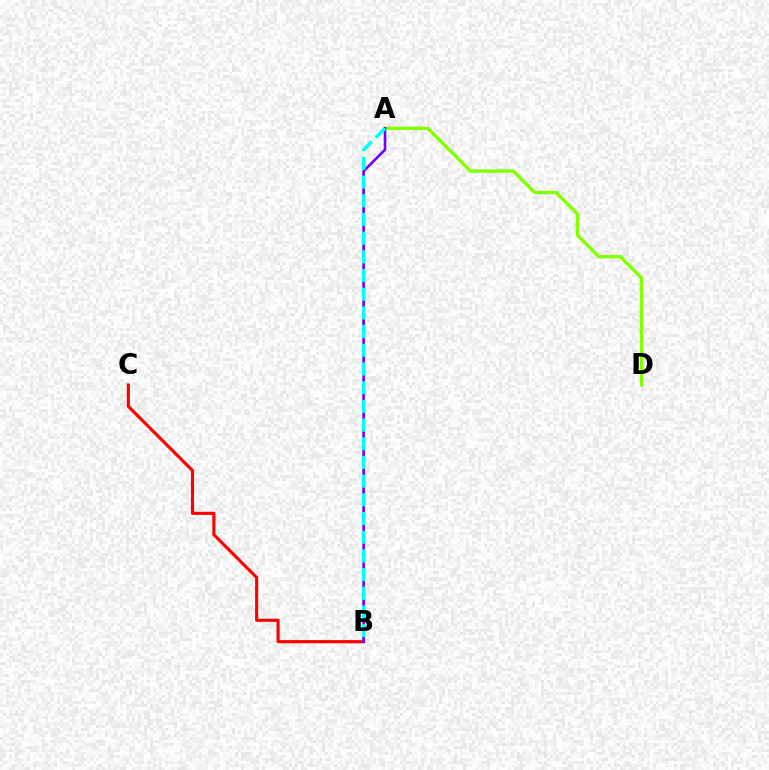{('B', 'C'): [{'color': '#ff0000', 'line_style': 'solid', 'thickness': 2.25}], ('A', 'D'): [{'color': '#84ff00', 'line_style': 'solid', 'thickness': 2.44}], ('A', 'B'): [{'color': '#7200ff', 'line_style': 'solid', 'thickness': 1.9}, {'color': '#00fff6', 'line_style': 'dashed', 'thickness': 2.54}]}